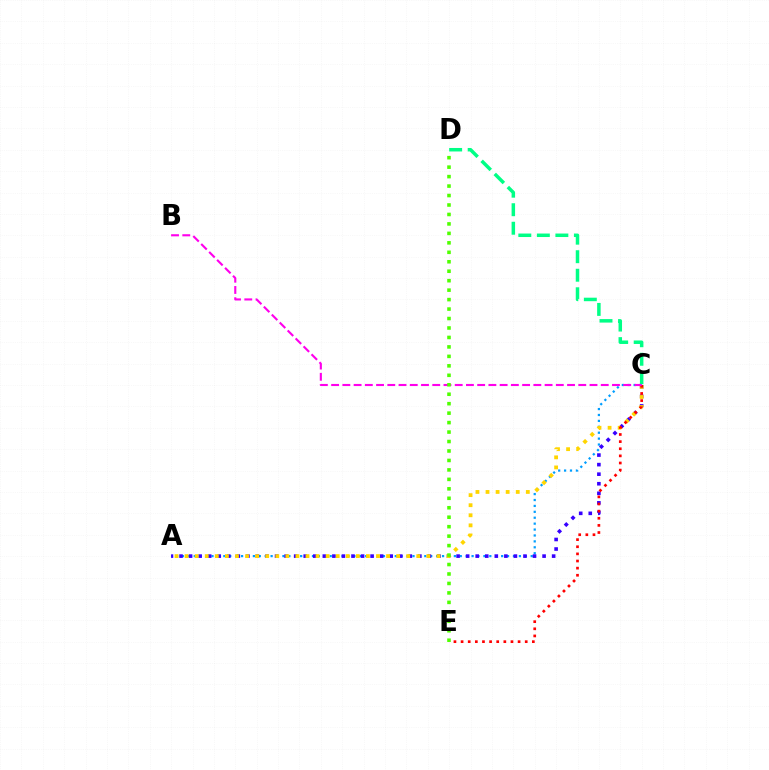{('A', 'C'): [{'color': '#009eff', 'line_style': 'dotted', 'thickness': 1.61}, {'color': '#3700ff', 'line_style': 'dotted', 'thickness': 2.6}, {'color': '#ffd500', 'line_style': 'dotted', 'thickness': 2.74}], ('C', 'D'): [{'color': '#00ff86', 'line_style': 'dashed', 'thickness': 2.52}], ('C', 'E'): [{'color': '#ff0000', 'line_style': 'dotted', 'thickness': 1.94}], ('B', 'C'): [{'color': '#ff00ed', 'line_style': 'dashed', 'thickness': 1.53}], ('D', 'E'): [{'color': '#4fff00', 'line_style': 'dotted', 'thickness': 2.57}]}